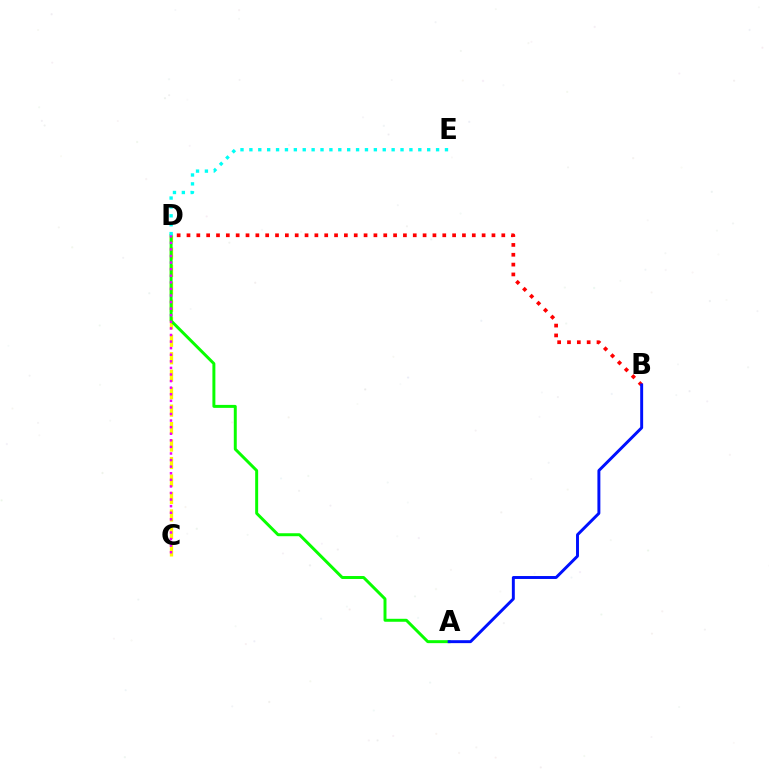{('C', 'D'): [{'color': '#fcf500', 'line_style': 'dashed', 'thickness': 2.37}, {'color': '#ee00ff', 'line_style': 'dotted', 'thickness': 1.79}], ('A', 'D'): [{'color': '#08ff00', 'line_style': 'solid', 'thickness': 2.13}], ('B', 'D'): [{'color': '#ff0000', 'line_style': 'dotted', 'thickness': 2.67}], ('A', 'B'): [{'color': '#0010ff', 'line_style': 'solid', 'thickness': 2.12}], ('D', 'E'): [{'color': '#00fff6', 'line_style': 'dotted', 'thickness': 2.42}]}